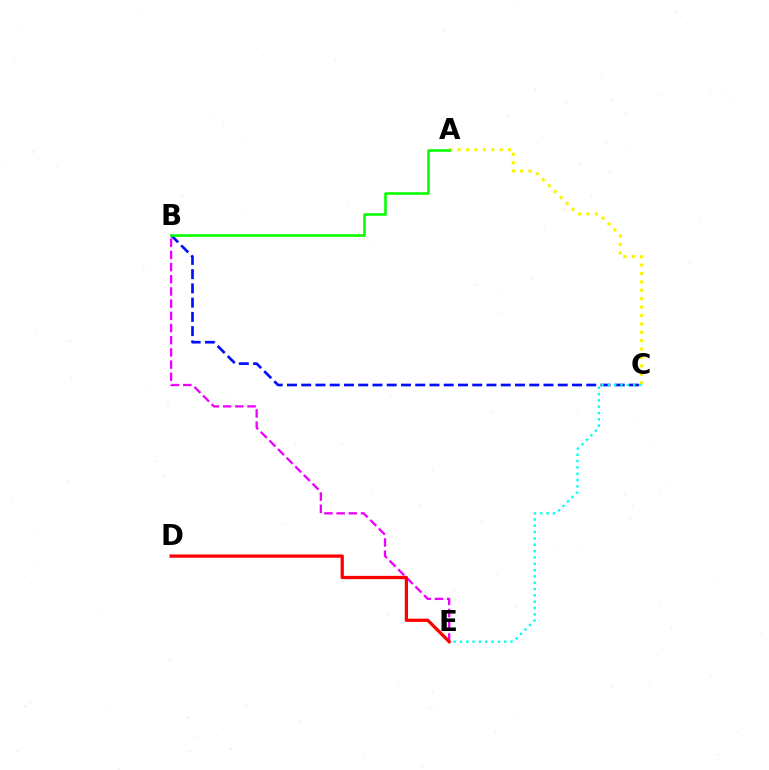{('B', 'C'): [{'color': '#0010ff', 'line_style': 'dashed', 'thickness': 1.94}], ('B', 'E'): [{'color': '#ee00ff', 'line_style': 'dashed', 'thickness': 1.66}], ('A', 'C'): [{'color': '#fcf500', 'line_style': 'dotted', 'thickness': 2.28}], ('A', 'B'): [{'color': '#08ff00', 'line_style': 'solid', 'thickness': 1.88}], ('C', 'E'): [{'color': '#00fff6', 'line_style': 'dotted', 'thickness': 1.72}], ('D', 'E'): [{'color': '#ff0000', 'line_style': 'solid', 'thickness': 2.35}]}